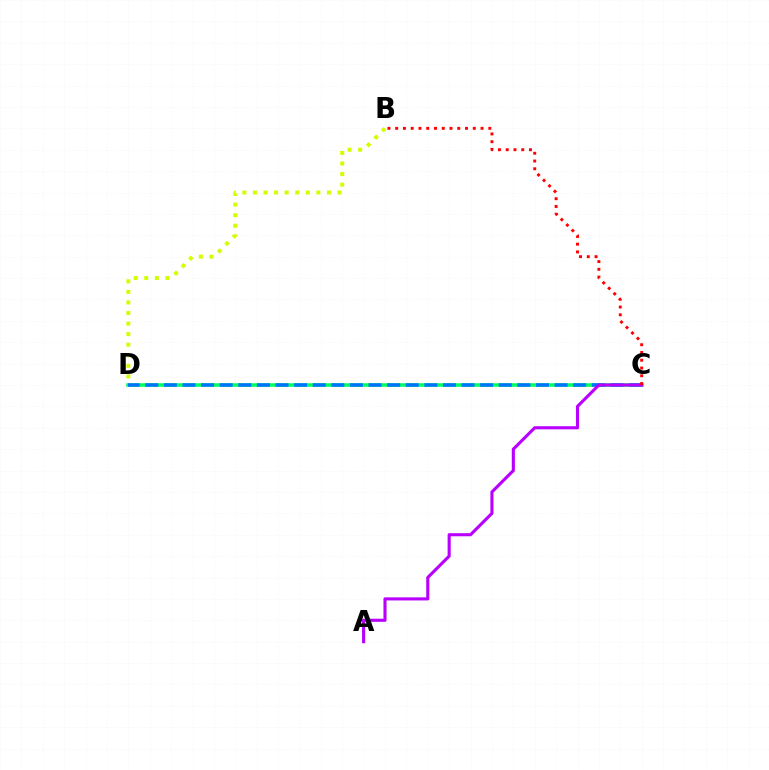{('B', 'D'): [{'color': '#d1ff00', 'line_style': 'dotted', 'thickness': 2.87}], ('C', 'D'): [{'color': '#00ff5c', 'line_style': 'solid', 'thickness': 2.55}, {'color': '#0074ff', 'line_style': 'dashed', 'thickness': 2.53}], ('A', 'C'): [{'color': '#b900ff', 'line_style': 'solid', 'thickness': 2.23}], ('B', 'C'): [{'color': '#ff0000', 'line_style': 'dotted', 'thickness': 2.11}]}